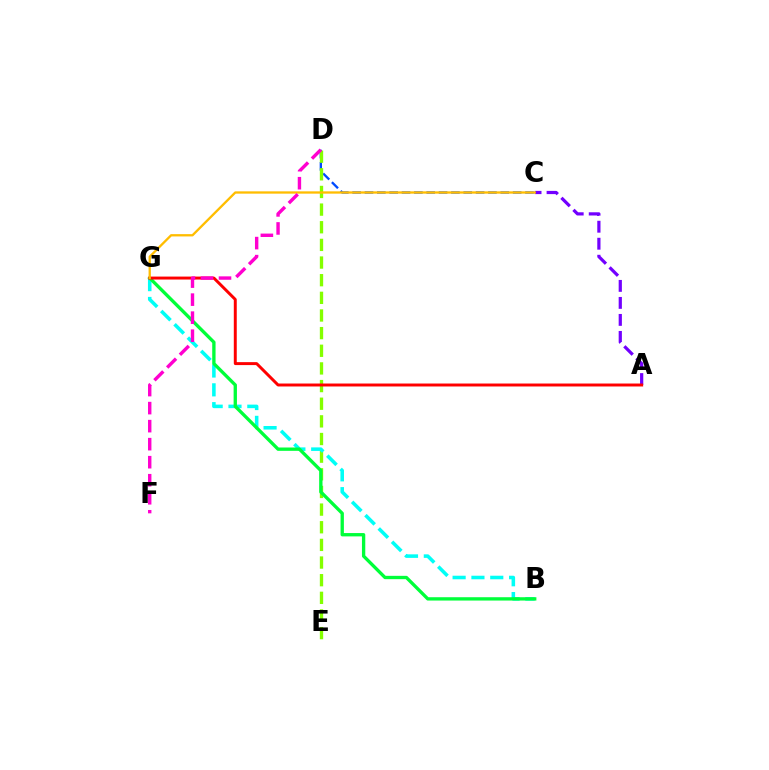{('A', 'C'): [{'color': '#7200ff', 'line_style': 'dashed', 'thickness': 2.31}], ('C', 'D'): [{'color': '#004bff', 'line_style': 'dashed', 'thickness': 1.68}], ('D', 'E'): [{'color': '#84ff00', 'line_style': 'dashed', 'thickness': 2.4}], ('B', 'G'): [{'color': '#00fff6', 'line_style': 'dashed', 'thickness': 2.56}, {'color': '#00ff39', 'line_style': 'solid', 'thickness': 2.4}], ('A', 'G'): [{'color': '#ff0000', 'line_style': 'solid', 'thickness': 2.12}], ('C', 'G'): [{'color': '#ffbd00', 'line_style': 'solid', 'thickness': 1.66}], ('D', 'F'): [{'color': '#ff00cf', 'line_style': 'dashed', 'thickness': 2.45}]}